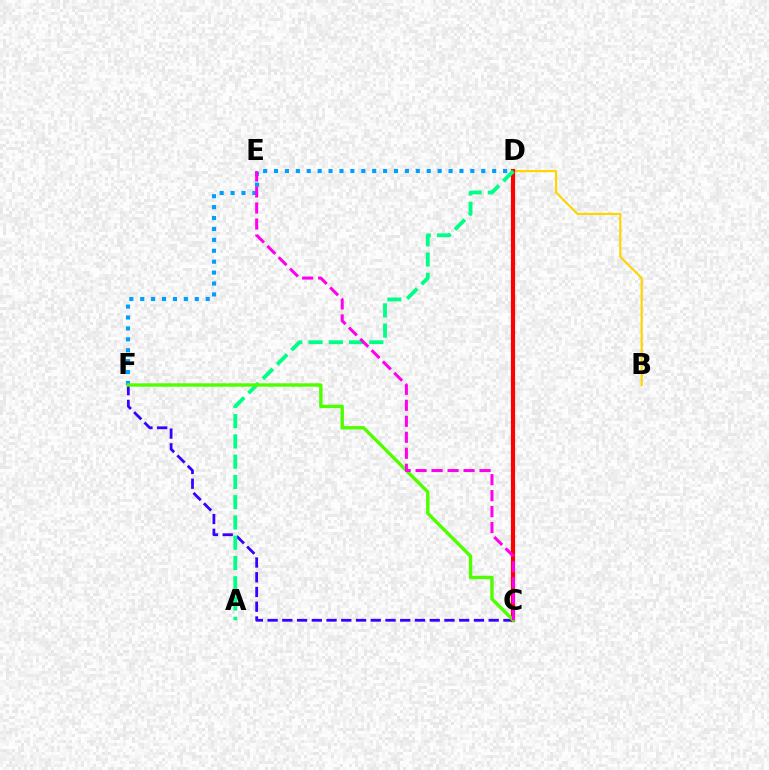{('C', 'F'): [{'color': '#3700ff', 'line_style': 'dashed', 'thickness': 2.0}, {'color': '#4fff00', 'line_style': 'solid', 'thickness': 2.44}], ('B', 'D'): [{'color': '#ffd500', 'line_style': 'solid', 'thickness': 1.56}], ('D', 'F'): [{'color': '#009eff', 'line_style': 'dotted', 'thickness': 2.96}], ('C', 'D'): [{'color': '#ff0000', 'line_style': 'solid', 'thickness': 2.99}], ('A', 'D'): [{'color': '#00ff86', 'line_style': 'dashed', 'thickness': 2.75}], ('C', 'E'): [{'color': '#ff00ed', 'line_style': 'dashed', 'thickness': 2.17}]}